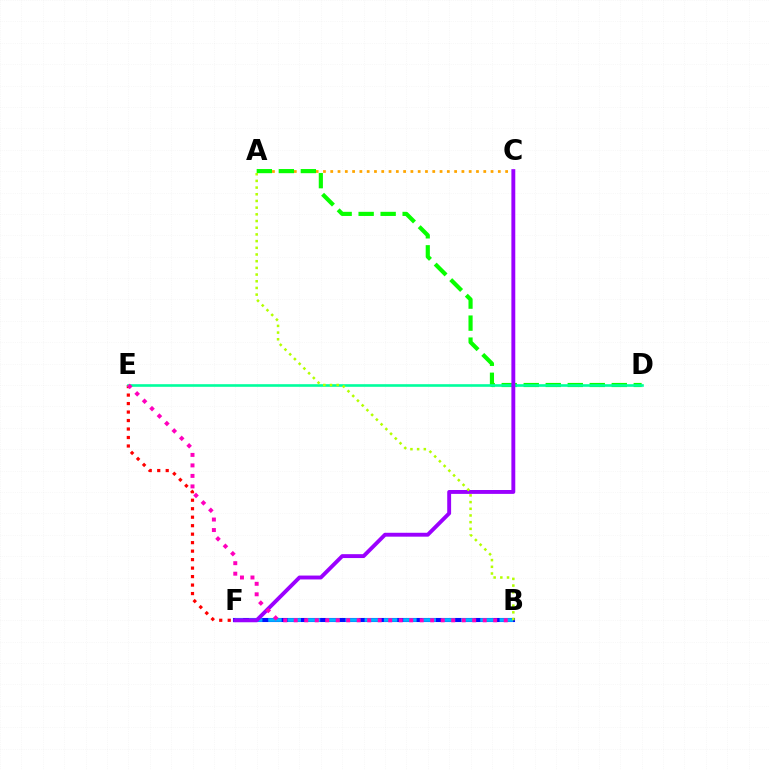{('B', 'F'): [{'color': '#0010ff', 'line_style': 'solid', 'thickness': 2.93}, {'color': '#00b5ff', 'line_style': 'dashed', 'thickness': 2.62}], ('E', 'F'): [{'color': '#ff0000', 'line_style': 'dotted', 'thickness': 2.31}], ('A', 'C'): [{'color': '#ffa500', 'line_style': 'dotted', 'thickness': 1.98}], ('A', 'D'): [{'color': '#08ff00', 'line_style': 'dashed', 'thickness': 2.99}], ('D', 'E'): [{'color': '#00ff9d', 'line_style': 'solid', 'thickness': 1.89}], ('C', 'F'): [{'color': '#9b00ff', 'line_style': 'solid', 'thickness': 2.8}], ('A', 'B'): [{'color': '#b3ff00', 'line_style': 'dotted', 'thickness': 1.82}], ('B', 'E'): [{'color': '#ff00bd', 'line_style': 'dotted', 'thickness': 2.85}]}